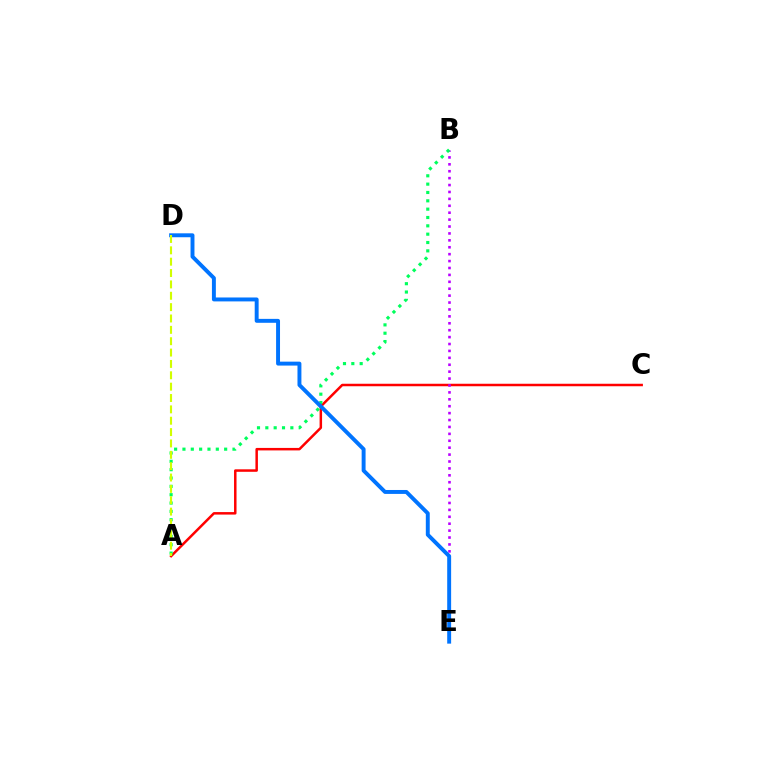{('A', 'C'): [{'color': '#ff0000', 'line_style': 'solid', 'thickness': 1.79}], ('B', 'E'): [{'color': '#b900ff', 'line_style': 'dotted', 'thickness': 1.88}], ('A', 'B'): [{'color': '#00ff5c', 'line_style': 'dotted', 'thickness': 2.27}], ('D', 'E'): [{'color': '#0074ff', 'line_style': 'solid', 'thickness': 2.83}], ('A', 'D'): [{'color': '#d1ff00', 'line_style': 'dashed', 'thickness': 1.54}]}